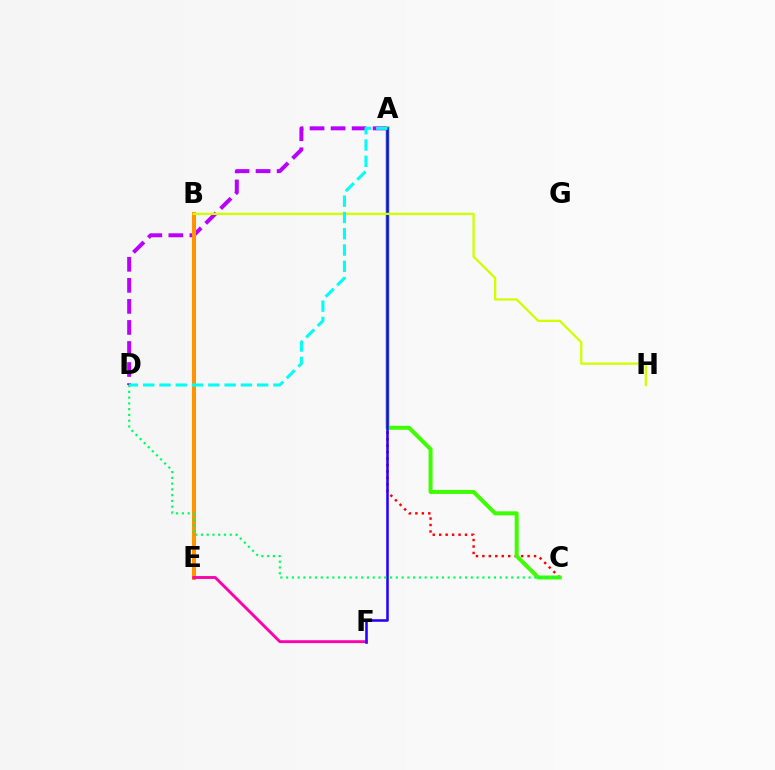{('A', 'D'): [{'color': '#b900ff', 'line_style': 'dashed', 'thickness': 2.86}, {'color': '#00fff6', 'line_style': 'dashed', 'thickness': 2.21}], ('B', 'E'): [{'color': '#0074ff', 'line_style': 'dashed', 'thickness': 2.0}, {'color': '#ff9400', 'line_style': 'solid', 'thickness': 2.93}], ('A', 'C'): [{'color': '#ff0000', 'line_style': 'dotted', 'thickness': 1.75}, {'color': '#3dff00', 'line_style': 'solid', 'thickness': 2.87}], ('E', 'F'): [{'color': '#ff00ac', 'line_style': 'solid', 'thickness': 2.07}], ('A', 'F'): [{'color': '#2500ff', 'line_style': 'solid', 'thickness': 1.85}], ('B', 'H'): [{'color': '#d1ff00', 'line_style': 'solid', 'thickness': 1.65}], ('C', 'D'): [{'color': '#00ff5c', 'line_style': 'dotted', 'thickness': 1.57}]}